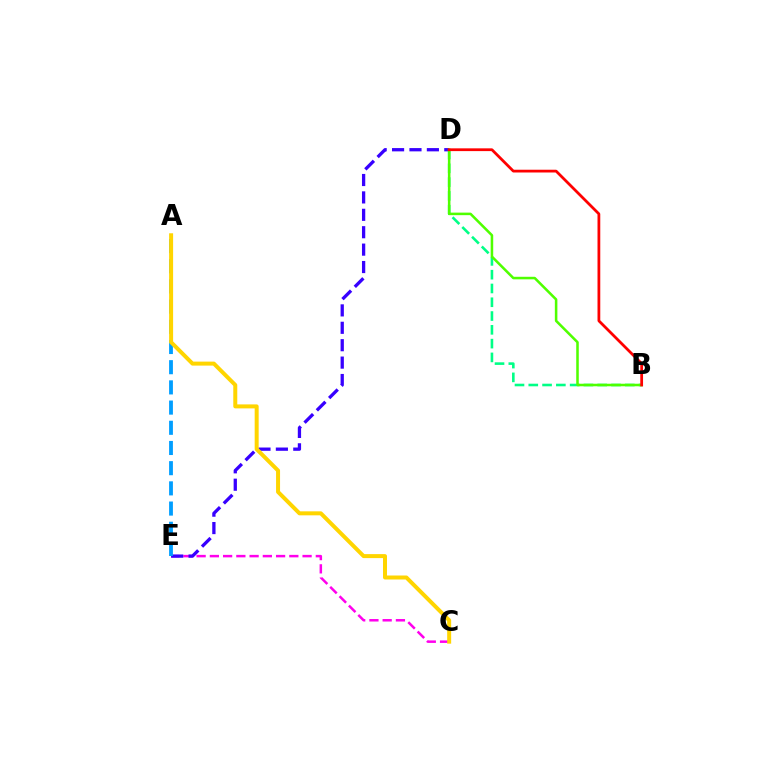{('C', 'E'): [{'color': '#ff00ed', 'line_style': 'dashed', 'thickness': 1.8}], ('D', 'E'): [{'color': '#3700ff', 'line_style': 'dashed', 'thickness': 2.36}], ('B', 'D'): [{'color': '#00ff86', 'line_style': 'dashed', 'thickness': 1.87}, {'color': '#4fff00', 'line_style': 'solid', 'thickness': 1.83}, {'color': '#ff0000', 'line_style': 'solid', 'thickness': 1.99}], ('A', 'E'): [{'color': '#009eff', 'line_style': 'dashed', 'thickness': 2.74}], ('A', 'C'): [{'color': '#ffd500', 'line_style': 'solid', 'thickness': 2.87}]}